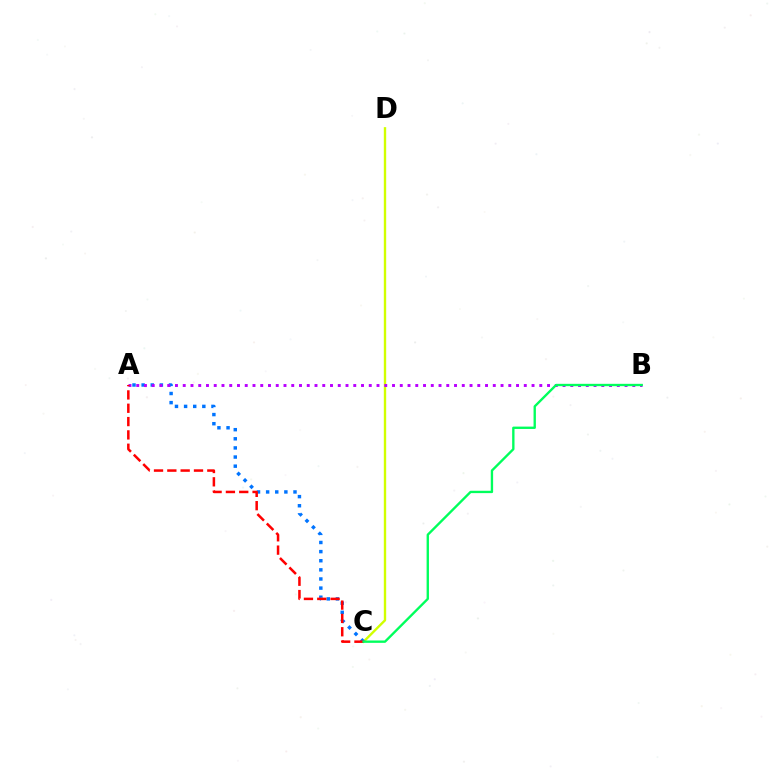{('C', 'D'): [{'color': '#d1ff00', 'line_style': 'solid', 'thickness': 1.71}], ('A', 'C'): [{'color': '#0074ff', 'line_style': 'dotted', 'thickness': 2.48}, {'color': '#ff0000', 'line_style': 'dashed', 'thickness': 1.81}], ('A', 'B'): [{'color': '#b900ff', 'line_style': 'dotted', 'thickness': 2.11}], ('B', 'C'): [{'color': '#00ff5c', 'line_style': 'solid', 'thickness': 1.7}]}